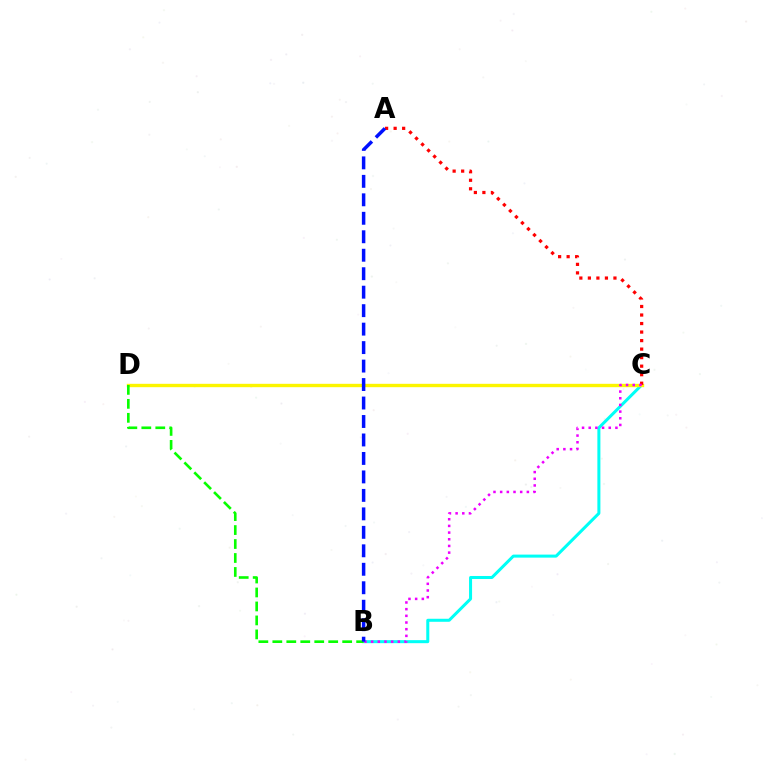{('B', 'C'): [{'color': '#00fff6', 'line_style': 'solid', 'thickness': 2.18}, {'color': '#ee00ff', 'line_style': 'dotted', 'thickness': 1.81}], ('C', 'D'): [{'color': '#fcf500', 'line_style': 'solid', 'thickness': 2.43}], ('A', 'C'): [{'color': '#ff0000', 'line_style': 'dotted', 'thickness': 2.32}], ('B', 'D'): [{'color': '#08ff00', 'line_style': 'dashed', 'thickness': 1.9}], ('A', 'B'): [{'color': '#0010ff', 'line_style': 'dashed', 'thickness': 2.51}]}